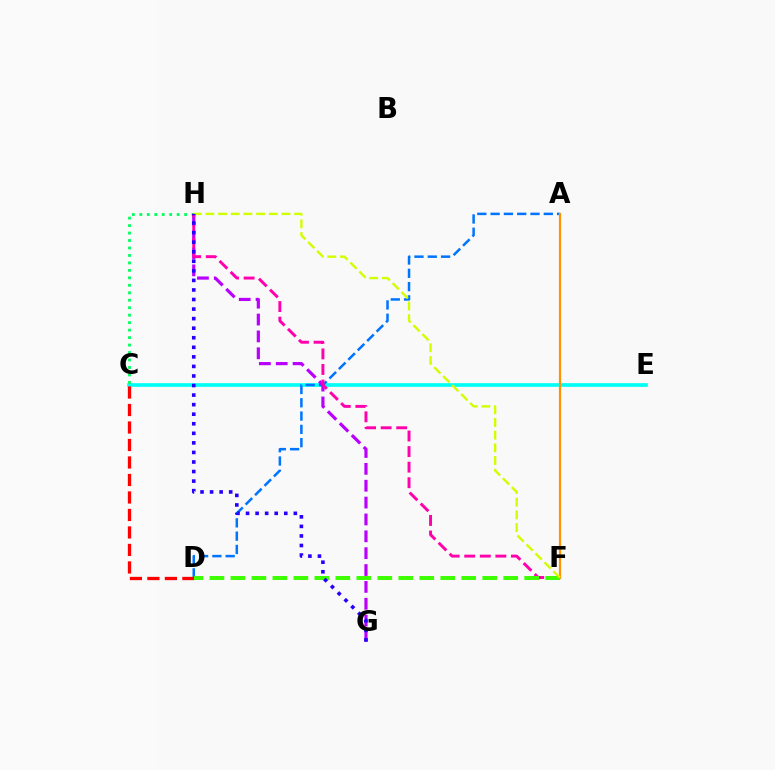{('C', 'E'): [{'color': '#00fff6', 'line_style': 'solid', 'thickness': 2.64}], ('C', 'H'): [{'color': '#00ff5c', 'line_style': 'dotted', 'thickness': 2.03}], ('A', 'D'): [{'color': '#0074ff', 'line_style': 'dashed', 'thickness': 1.81}], ('C', 'D'): [{'color': '#ff0000', 'line_style': 'dashed', 'thickness': 2.38}], ('G', 'H'): [{'color': '#b900ff', 'line_style': 'dashed', 'thickness': 2.29}, {'color': '#2500ff', 'line_style': 'dotted', 'thickness': 2.6}], ('F', 'H'): [{'color': '#ff00ac', 'line_style': 'dashed', 'thickness': 2.11}, {'color': '#d1ff00', 'line_style': 'dashed', 'thickness': 1.72}], ('A', 'F'): [{'color': '#ff9400', 'line_style': 'solid', 'thickness': 1.58}], ('D', 'F'): [{'color': '#3dff00', 'line_style': 'dashed', 'thickness': 2.85}]}